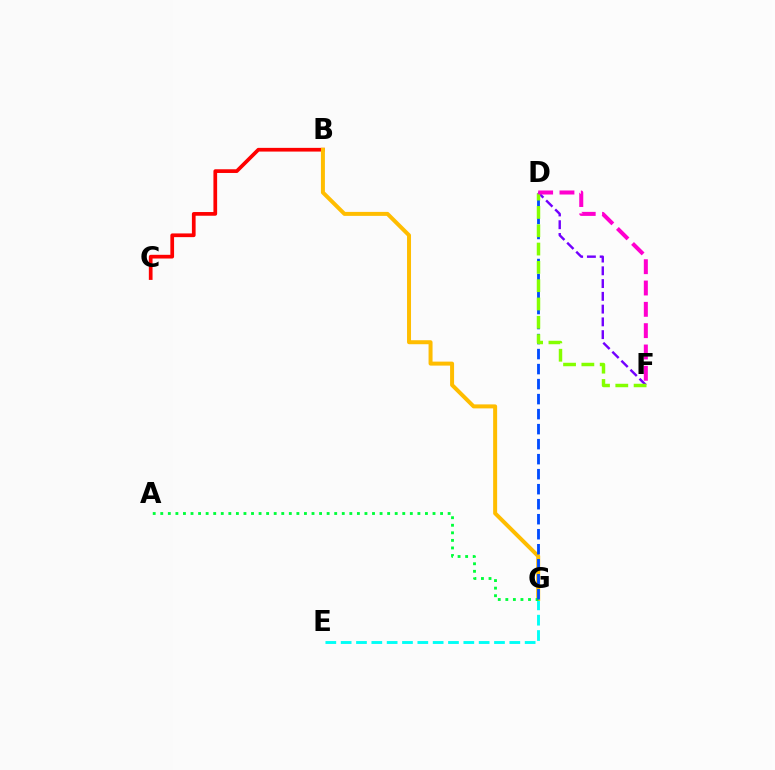{('E', 'G'): [{'color': '#00fff6', 'line_style': 'dashed', 'thickness': 2.08}], ('B', 'C'): [{'color': '#ff0000', 'line_style': 'solid', 'thickness': 2.67}], ('B', 'G'): [{'color': '#ffbd00', 'line_style': 'solid', 'thickness': 2.87}], ('D', 'F'): [{'color': '#7200ff', 'line_style': 'dashed', 'thickness': 1.73}, {'color': '#84ff00', 'line_style': 'dashed', 'thickness': 2.49}, {'color': '#ff00cf', 'line_style': 'dashed', 'thickness': 2.9}], ('A', 'G'): [{'color': '#00ff39', 'line_style': 'dotted', 'thickness': 2.05}], ('D', 'G'): [{'color': '#004bff', 'line_style': 'dashed', 'thickness': 2.04}]}